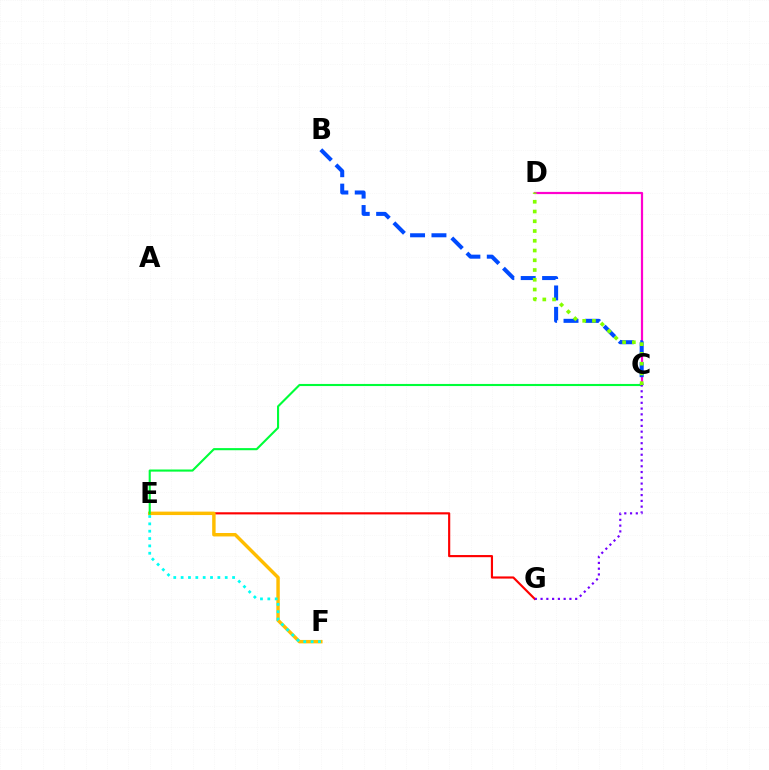{('E', 'G'): [{'color': '#ff0000', 'line_style': 'solid', 'thickness': 1.55}], ('C', 'D'): [{'color': '#ff00cf', 'line_style': 'solid', 'thickness': 1.59}, {'color': '#84ff00', 'line_style': 'dotted', 'thickness': 2.65}], ('E', 'F'): [{'color': '#ffbd00', 'line_style': 'solid', 'thickness': 2.48}, {'color': '#00fff6', 'line_style': 'dotted', 'thickness': 2.0}], ('C', 'E'): [{'color': '#00ff39', 'line_style': 'solid', 'thickness': 1.52}], ('B', 'C'): [{'color': '#004bff', 'line_style': 'dashed', 'thickness': 2.91}], ('C', 'G'): [{'color': '#7200ff', 'line_style': 'dotted', 'thickness': 1.57}]}